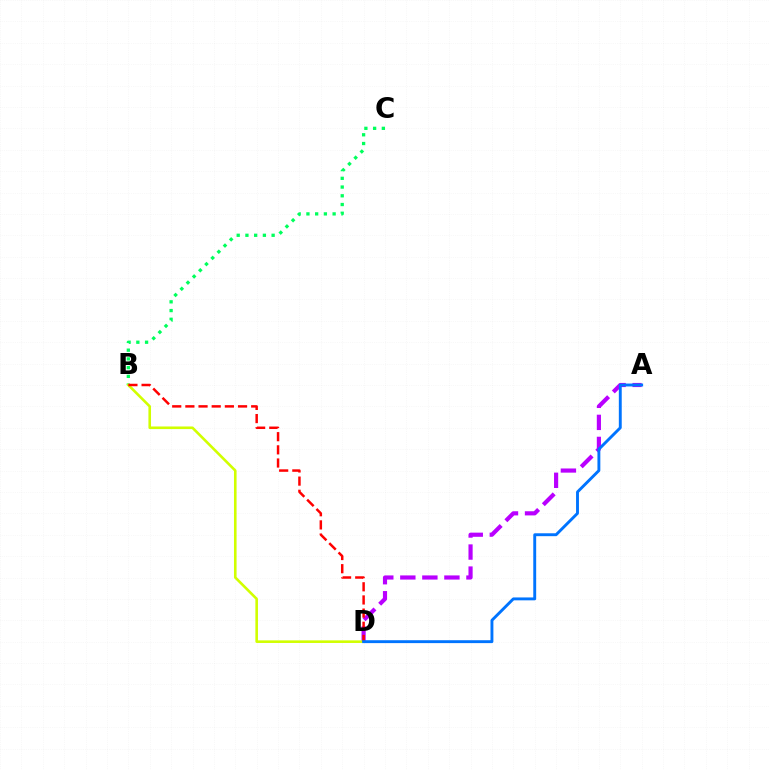{('A', 'D'): [{'color': '#b900ff', 'line_style': 'dashed', 'thickness': 2.99}, {'color': '#0074ff', 'line_style': 'solid', 'thickness': 2.08}], ('B', 'C'): [{'color': '#00ff5c', 'line_style': 'dotted', 'thickness': 2.37}], ('B', 'D'): [{'color': '#d1ff00', 'line_style': 'solid', 'thickness': 1.87}, {'color': '#ff0000', 'line_style': 'dashed', 'thickness': 1.79}]}